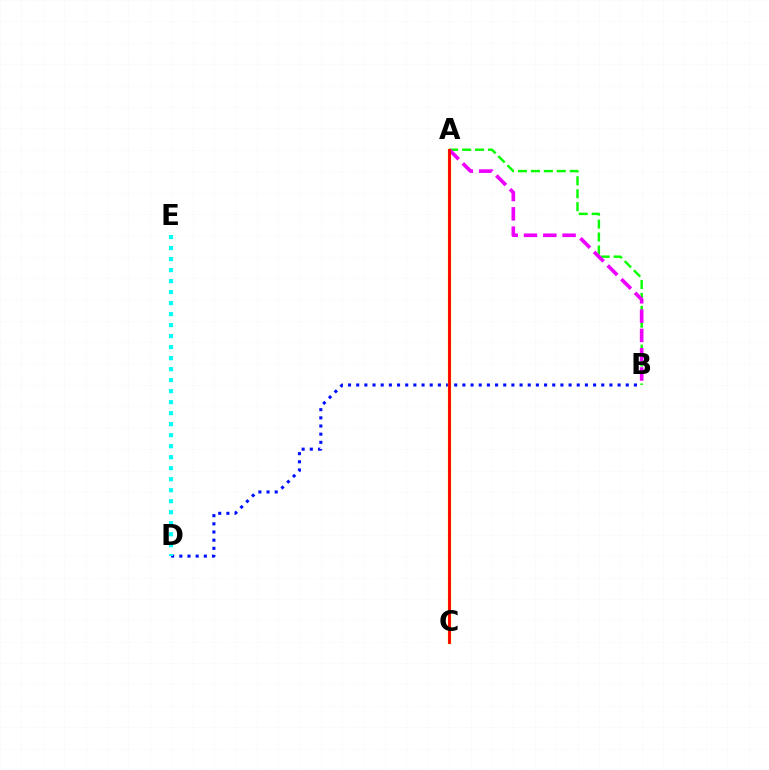{('A', 'B'): [{'color': '#08ff00', 'line_style': 'dashed', 'thickness': 1.76}, {'color': '#ee00ff', 'line_style': 'dashed', 'thickness': 2.62}], ('B', 'D'): [{'color': '#0010ff', 'line_style': 'dotted', 'thickness': 2.22}], ('D', 'E'): [{'color': '#00fff6', 'line_style': 'dotted', 'thickness': 2.99}], ('A', 'C'): [{'color': '#fcf500', 'line_style': 'solid', 'thickness': 2.44}, {'color': '#ff0000', 'line_style': 'solid', 'thickness': 2.05}]}